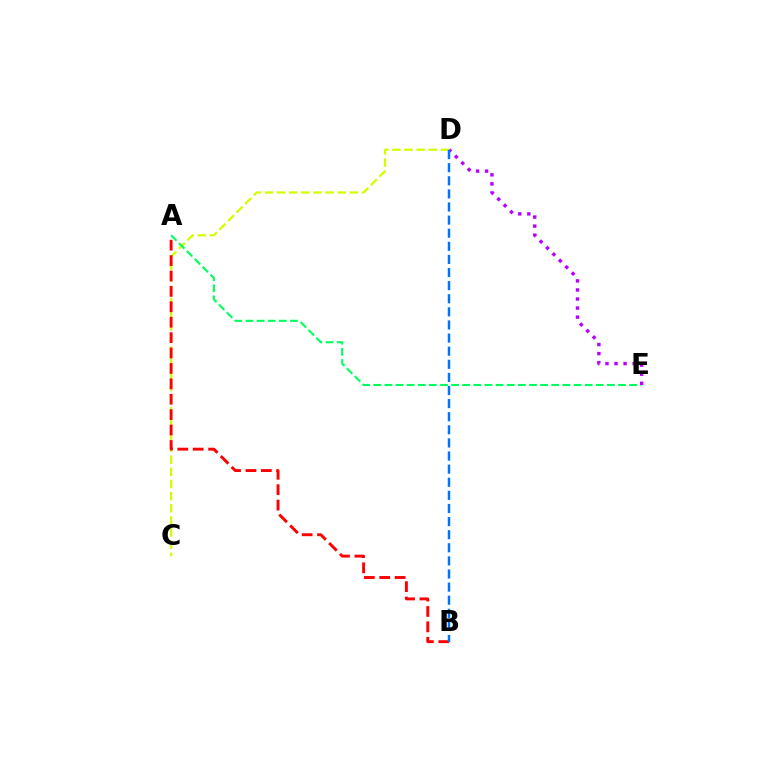{('C', 'D'): [{'color': '#d1ff00', 'line_style': 'dashed', 'thickness': 1.65}], ('A', 'E'): [{'color': '#00ff5c', 'line_style': 'dashed', 'thickness': 1.51}], ('D', 'E'): [{'color': '#b900ff', 'line_style': 'dotted', 'thickness': 2.46}], ('A', 'B'): [{'color': '#ff0000', 'line_style': 'dashed', 'thickness': 2.09}], ('B', 'D'): [{'color': '#0074ff', 'line_style': 'dashed', 'thickness': 1.78}]}